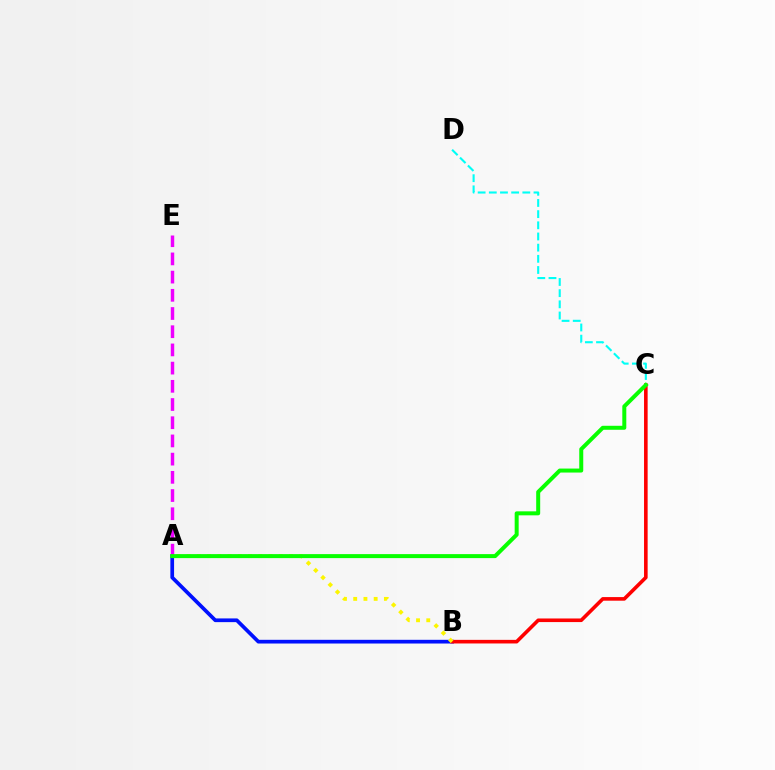{('A', 'B'): [{'color': '#0010ff', 'line_style': 'solid', 'thickness': 2.67}, {'color': '#fcf500', 'line_style': 'dotted', 'thickness': 2.78}], ('A', 'E'): [{'color': '#ee00ff', 'line_style': 'dashed', 'thickness': 2.47}], ('B', 'C'): [{'color': '#ff0000', 'line_style': 'solid', 'thickness': 2.59}], ('C', 'D'): [{'color': '#00fff6', 'line_style': 'dashed', 'thickness': 1.52}], ('A', 'C'): [{'color': '#08ff00', 'line_style': 'solid', 'thickness': 2.87}]}